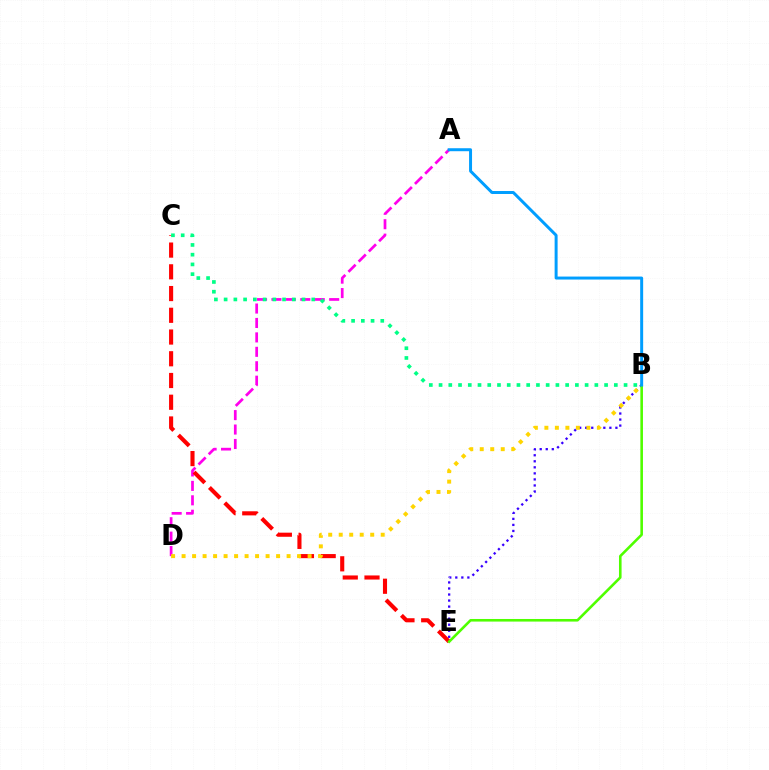{('A', 'D'): [{'color': '#ff00ed', 'line_style': 'dashed', 'thickness': 1.96}], ('B', 'E'): [{'color': '#3700ff', 'line_style': 'dotted', 'thickness': 1.64}, {'color': '#4fff00', 'line_style': 'solid', 'thickness': 1.87}], ('C', 'E'): [{'color': '#ff0000', 'line_style': 'dashed', 'thickness': 2.95}], ('B', 'D'): [{'color': '#ffd500', 'line_style': 'dotted', 'thickness': 2.85}], ('B', 'C'): [{'color': '#00ff86', 'line_style': 'dotted', 'thickness': 2.65}], ('A', 'B'): [{'color': '#009eff', 'line_style': 'solid', 'thickness': 2.14}]}